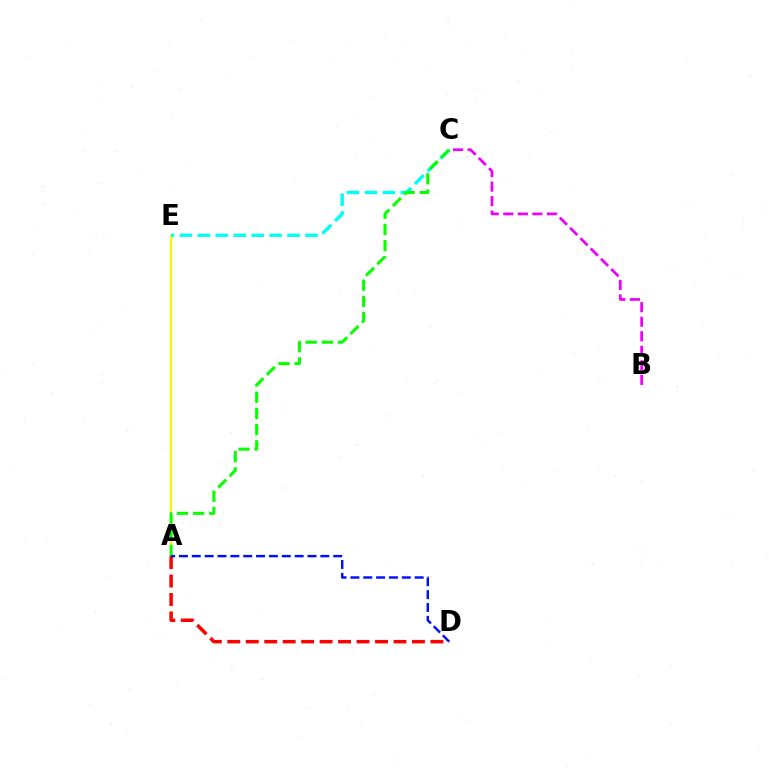{('A', 'E'): [{'color': '#fcf500', 'line_style': 'solid', 'thickness': 1.52}], ('C', 'E'): [{'color': '#00fff6', 'line_style': 'dashed', 'thickness': 2.44}], ('A', 'D'): [{'color': '#ff0000', 'line_style': 'dashed', 'thickness': 2.51}, {'color': '#0010ff', 'line_style': 'dashed', 'thickness': 1.75}], ('A', 'C'): [{'color': '#08ff00', 'line_style': 'dashed', 'thickness': 2.2}], ('B', 'C'): [{'color': '#ee00ff', 'line_style': 'dashed', 'thickness': 1.98}]}